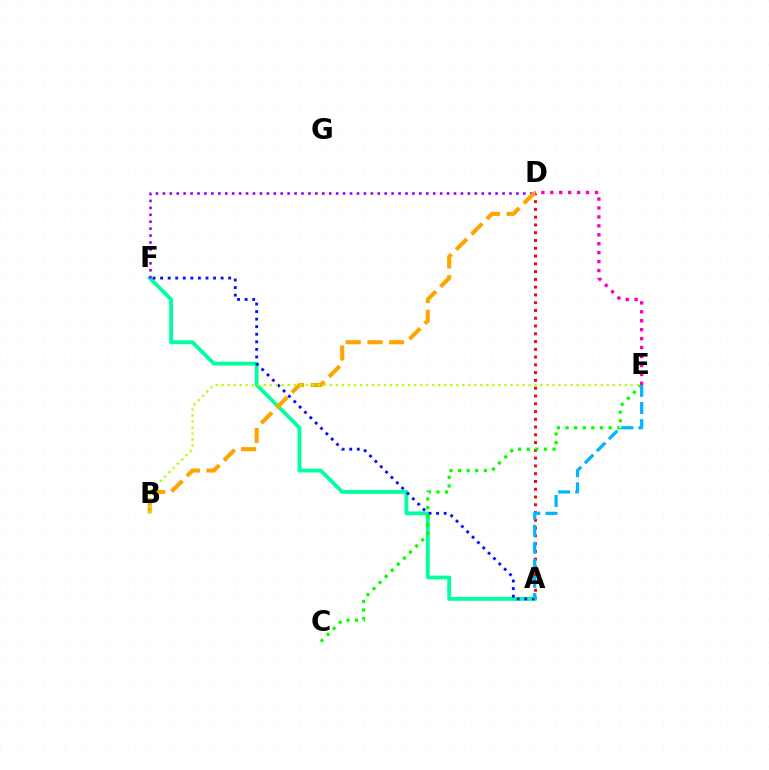{('A', 'D'): [{'color': '#ff0000', 'line_style': 'dotted', 'thickness': 2.11}], ('A', 'F'): [{'color': '#00ff9d', 'line_style': 'solid', 'thickness': 2.75}, {'color': '#0010ff', 'line_style': 'dotted', 'thickness': 2.05}], ('C', 'E'): [{'color': '#08ff00', 'line_style': 'dotted', 'thickness': 2.34}], ('A', 'E'): [{'color': '#00b5ff', 'line_style': 'dashed', 'thickness': 2.32}], ('D', 'F'): [{'color': '#9b00ff', 'line_style': 'dotted', 'thickness': 1.88}], ('B', 'D'): [{'color': '#ffa500', 'line_style': 'dashed', 'thickness': 2.95}], ('B', 'E'): [{'color': '#b3ff00', 'line_style': 'dotted', 'thickness': 1.64}], ('D', 'E'): [{'color': '#ff00bd', 'line_style': 'dotted', 'thickness': 2.43}]}